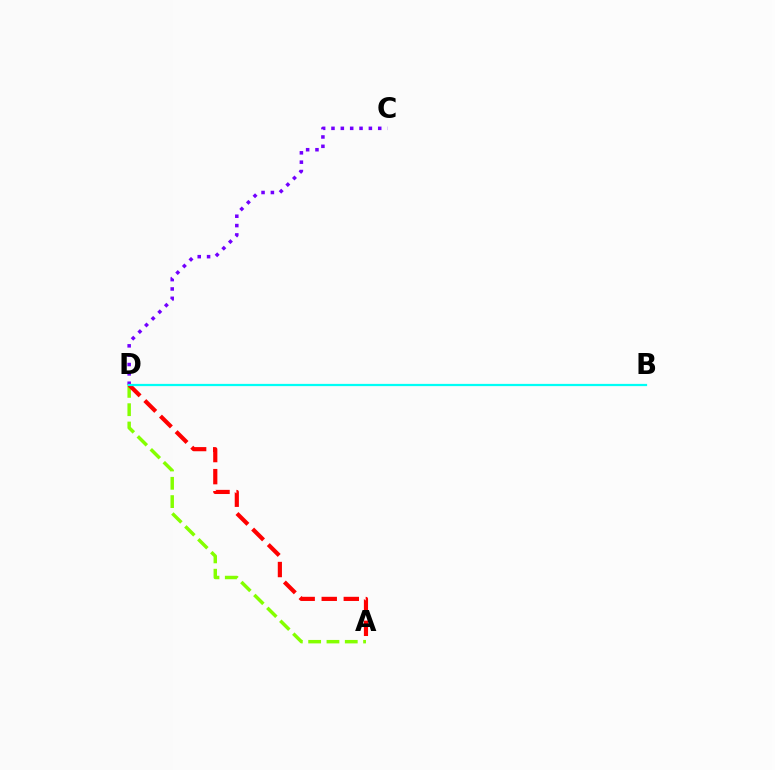{('C', 'D'): [{'color': '#7200ff', 'line_style': 'dotted', 'thickness': 2.54}], ('A', 'D'): [{'color': '#84ff00', 'line_style': 'dashed', 'thickness': 2.49}, {'color': '#ff0000', 'line_style': 'dashed', 'thickness': 3.0}], ('B', 'D'): [{'color': '#00fff6', 'line_style': 'solid', 'thickness': 1.61}]}